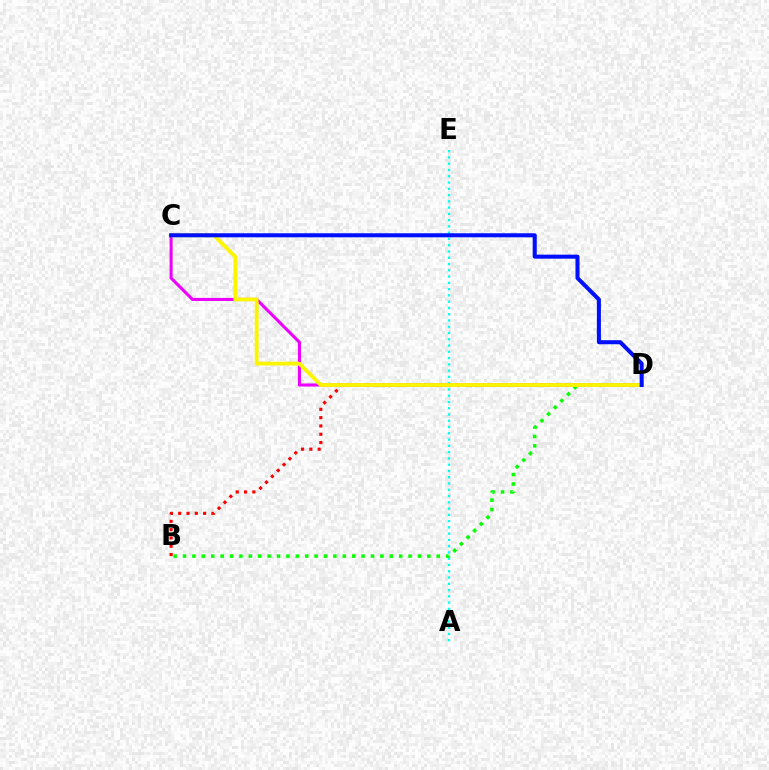{('B', 'D'): [{'color': '#ff0000', 'line_style': 'dotted', 'thickness': 2.26}, {'color': '#08ff00', 'line_style': 'dotted', 'thickness': 2.55}], ('A', 'E'): [{'color': '#00fff6', 'line_style': 'dotted', 'thickness': 1.7}], ('C', 'D'): [{'color': '#ee00ff', 'line_style': 'solid', 'thickness': 2.2}, {'color': '#fcf500', 'line_style': 'solid', 'thickness': 2.75}, {'color': '#0010ff', 'line_style': 'solid', 'thickness': 2.91}]}